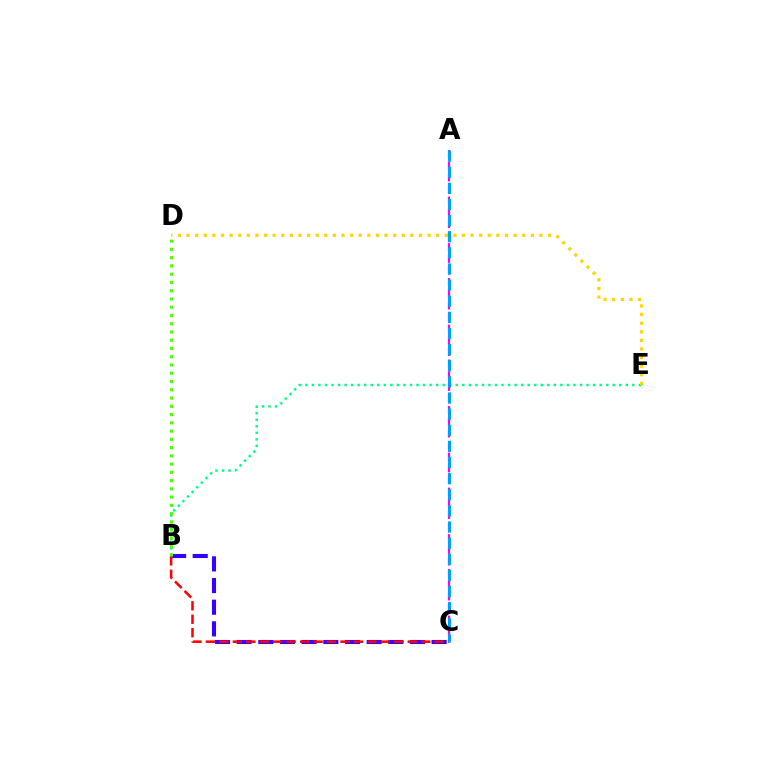{('B', 'E'): [{'color': '#00ff86', 'line_style': 'dotted', 'thickness': 1.78}], ('D', 'E'): [{'color': '#ffd500', 'line_style': 'dotted', 'thickness': 2.34}], ('A', 'C'): [{'color': '#ff00ed', 'line_style': 'dashed', 'thickness': 1.58}, {'color': '#009eff', 'line_style': 'dashed', 'thickness': 2.19}], ('B', 'C'): [{'color': '#3700ff', 'line_style': 'dashed', 'thickness': 2.94}, {'color': '#ff0000', 'line_style': 'dashed', 'thickness': 1.83}], ('B', 'D'): [{'color': '#4fff00', 'line_style': 'dotted', 'thickness': 2.24}]}